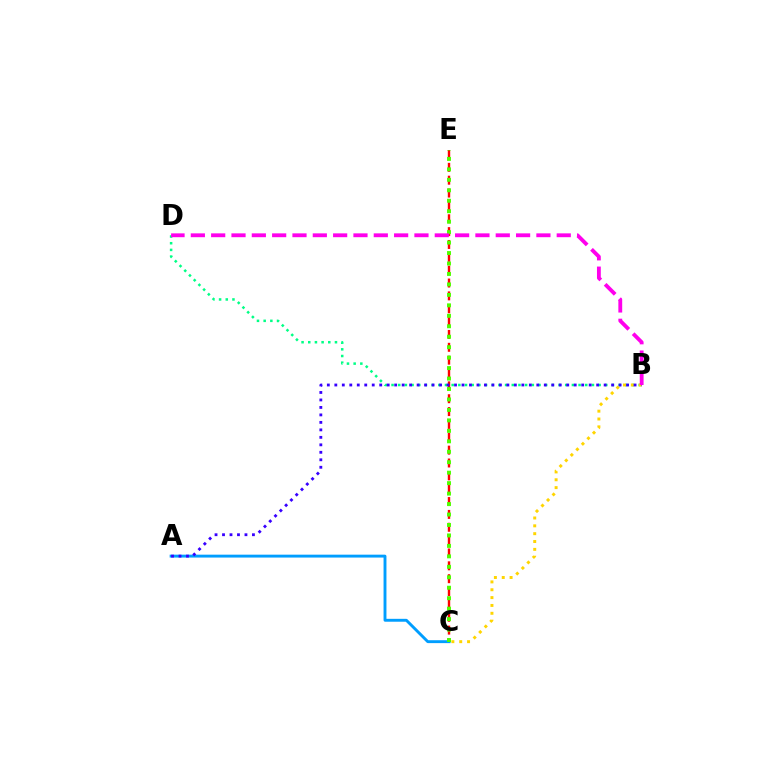{('C', 'E'): [{'color': '#ff0000', 'line_style': 'dashed', 'thickness': 1.75}, {'color': '#4fff00', 'line_style': 'dotted', 'thickness': 2.84}], ('B', 'D'): [{'color': '#00ff86', 'line_style': 'dotted', 'thickness': 1.81}, {'color': '#ff00ed', 'line_style': 'dashed', 'thickness': 2.76}], ('B', 'C'): [{'color': '#ffd500', 'line_style': 'dotted', 'thickness': 2.13}], ('A', 'C'): [{'color': '#009eff', 'line_style': 'solid', 'thickness': 2.09}], ('A', 'B'): [{'color': '#3700ff', 'line_style': 'dotted', 'thickness': 2.03}]}